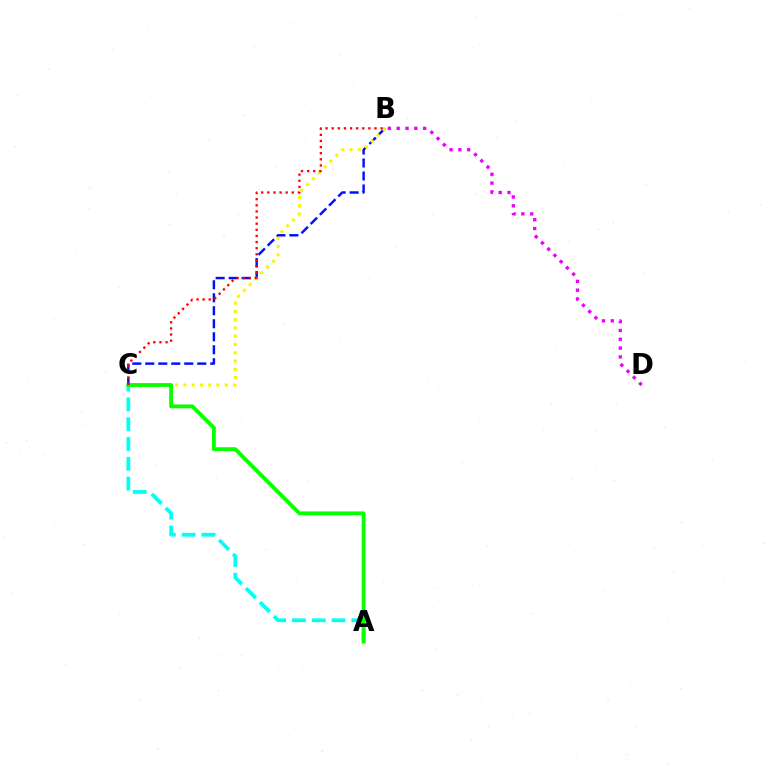{('B', 'C'): [{'color': '#0010ff', 'line_style': 'dashed', 'thickness': 1.77}, {'color': '#fcf500', 'line_style': 'dotted', 'thickness': 2.24}, {'color': '#ff0000', 'line_style': 'dotted', 'thickness': 1.66}], ('A', 'C'): [{'color': '#00fff6', 'line_style': 'dashed', 'thickness': 2.69}, {'color': '#08ff00', 'line_style': 'solid', 'thickness': 2.75}], ('B', 'D'): [{'color': '#ee00ff', 'line_style': 'dotted', 'thickness': 2.4}]}